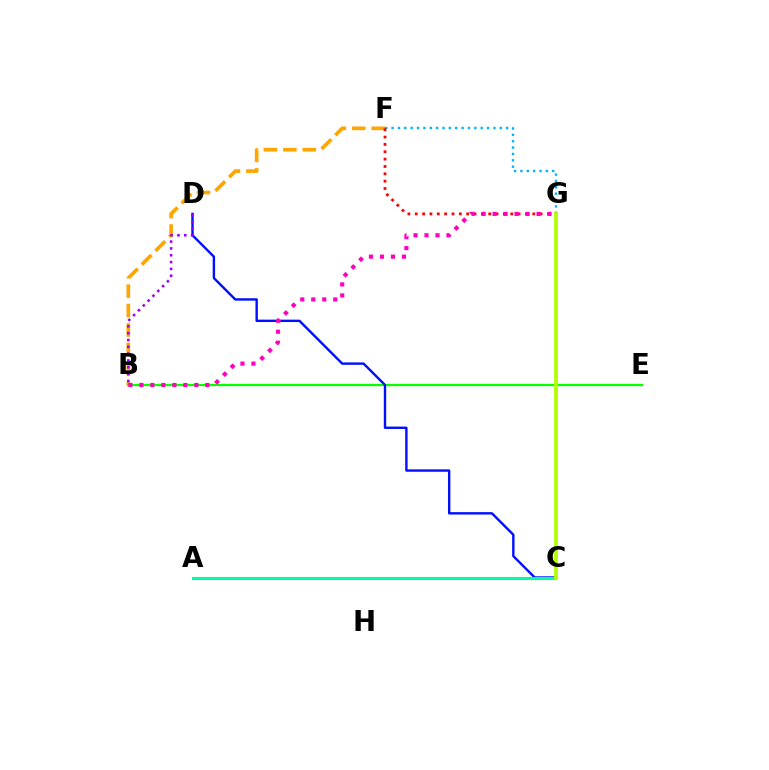{('B', 'E'): [{'color': '#08ff00', 'line_style': 'solid', 'thickness': 1.64}], ('F', 'G'): [{'color': '#00b5ff', 'line_style': 'dotted', 'thickness': 1.73}, {'color': '#ff0000', 'line_style': 'dotted', 'thickness': 2.0}], ('B', 'F'): [{'color': '#ffa500', 'line_style': 'dashed', 'thickness': 2.64}], ('C', 'D'): [{'color': '#0010ff', 'line_style': 'solid', 'thickness': 1.72}], ('B', 'G'): [{'color': '#ff00bd', 'line_style': 'dotted', 'thickness': 2.99}], ('B', 'D'): [{'color': '#9b00ff', 'line_style': 'dotted', 'thickness': 1.86}], ('A', 'C'): [{'color': '#00ff9d', 'line_style': 'solid', 'thickness': 2.21}], ('C', 'G'): [{'color': '#b3ff00', 'line_style': 'solid', 'thickness': 2.7}]}